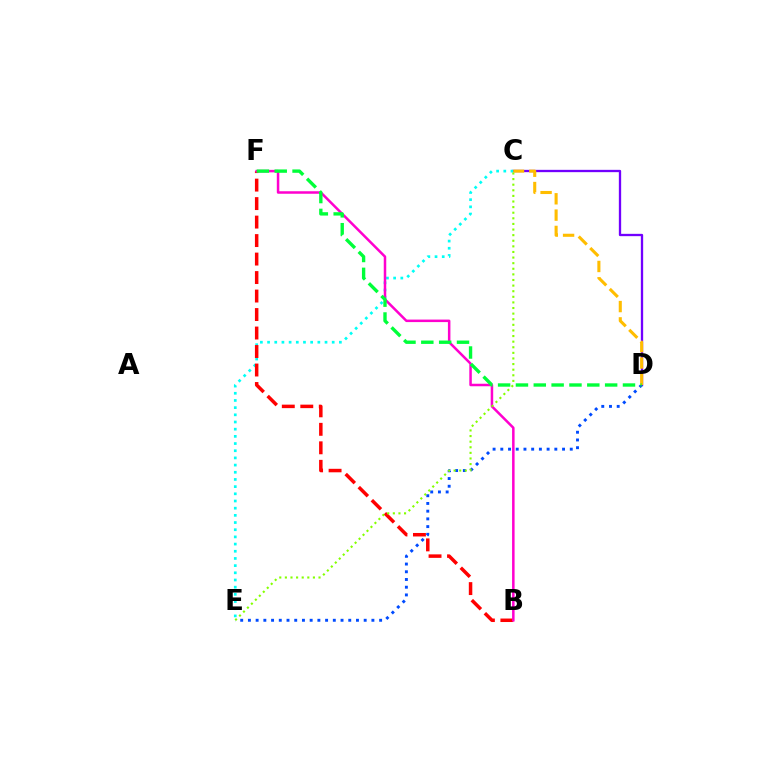{('C', 'D'): [{'color': '#7200ff', 'line_style': 'solid', 'thickness': 1.66}, {'color': '#ffbd00', 'line_style': 'dashed', 'thickness': 2.22}], ('C', 'E'): [{'color': '#00fff6', 'line_style': 'dotted', 'thickness': 1.95}, {'color': '#84ff00', 'line_style': 'dotted', 'thickness': 1.52}], ('D', 'E'): [{'color': '#004bff', 'line_style': 'dotted', 'thickness': 2.1}], ('B', 'F'): [{'color': '#ff0000', 'line_style': 'dashed', 'thickness': 2.51}, {'color': '#ff00cf', 'line_style': 'solid', 'thickness': 1.81}], ('D', 'F'): [{'color': '#00ff39', 'line_style': 'dashed', 'thickness': 2.42}]}